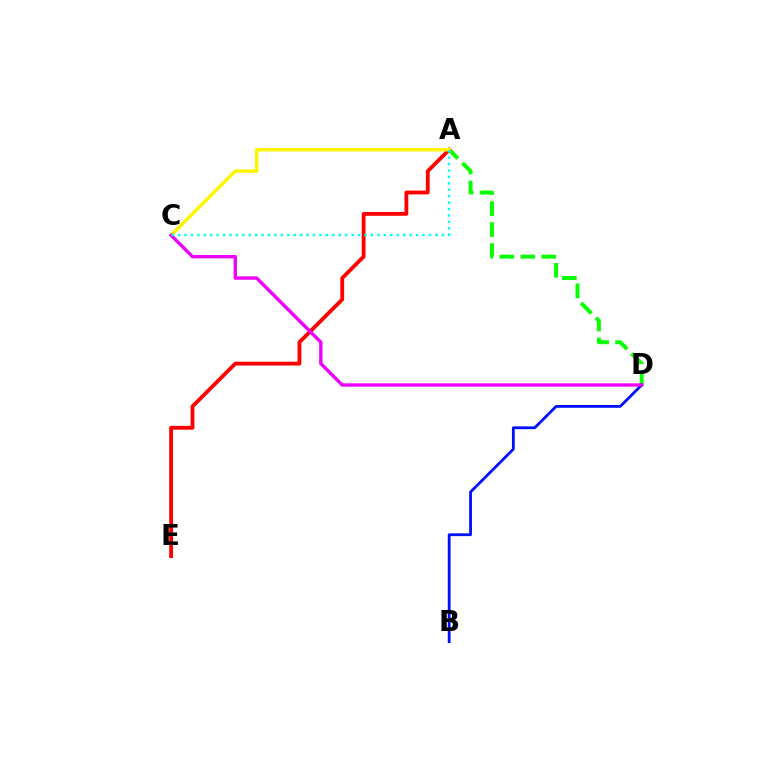{('A', 'D'): [{'color': '#08ff00', 'line_style': 'dashed', 'thickness': 2.85}], ('A', 'E'): [{'color': '#ff0000', 'line_style': 'solid', 'thickness': 2.75}], ('B', 'D'): [{'color': '#0010ff', 'line_style': 'solid', 'thickness': 2.01}], ('A', 'C'): [{'color': '#fcf500', 'line_style': 'solid', 'thickness': 2.47}, {'color': '#00fff6', 'line_style': 'dotted', 'thickness': 1.75}], ('C', 'D'): [{'color': '#ee00ff', 'line_style': 'solid', 'thickness': 2.43}]}